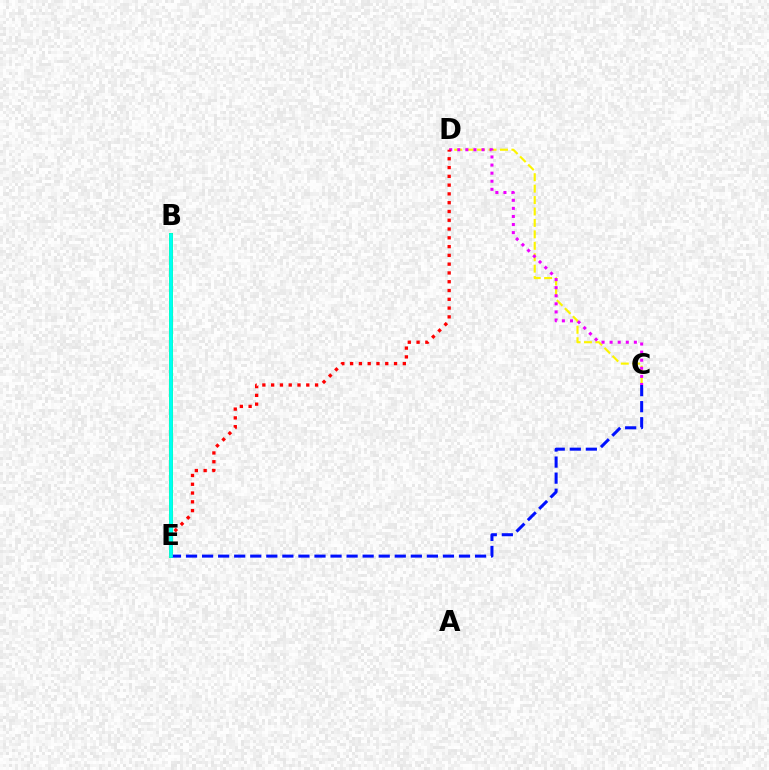{('C', 'D'): [{'color': '#fcf500', 'line_style': 'dashed', 'thickness': 1.55}, {'color': '#ee00ff', 'line_style': 'dotted', 'thickness': 2.2}], ('B', 'E'): [{'color': '#08ff00', 'line_style': 'solid', 'thickness': 2.88}, {'color': '#00fff6', 'line_style': 'solid', 'thickness': 2.67}], ('C', 'E'): [{'color': '#0010ff', 'line_style': 'dashed', 'thickness': 2.18}], ('D', 'E'): [{'color': '#ff0000', 'line_style': 'dotted', 'thickness': 2.39}]}